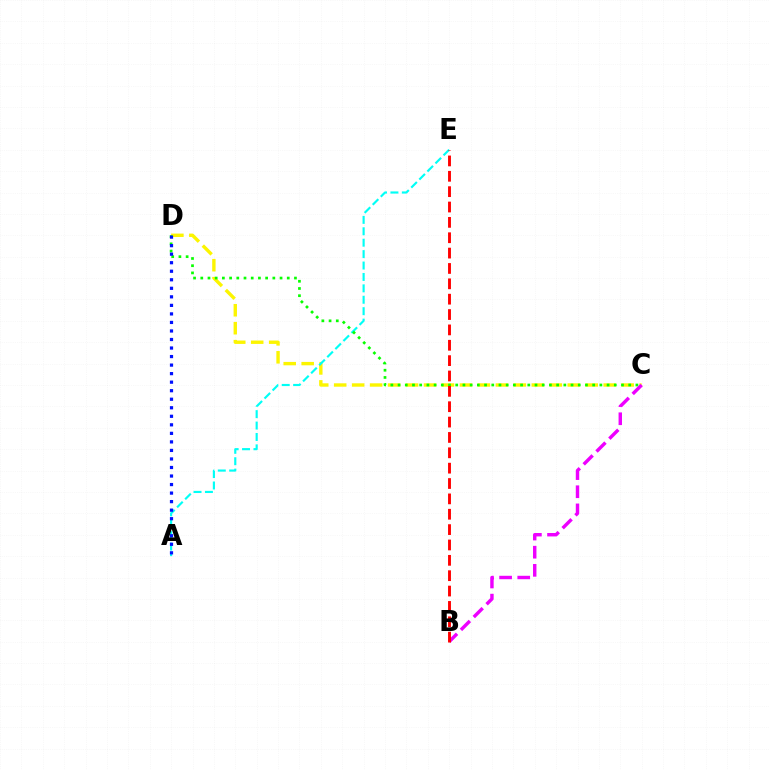{('C', 'D'): [{'color': '#fcf500', 'line_style': 'dashed', 'thickness': 2.44}, {'color': '#08ff00', 'line_style': 'dotted', 'thickness': 1.96}], ('A', 'E'): [{'color': '#00fff6', 'line_style': 'dashed', 'thickness': 1.55}], ('B', 'C'): [{'color': '#ee00ff', 'line_style': 'dashed', 'thickness': 2.46}], ('B', 'E'): [{'color': '#ff0000', 'line_style': 'dashed', 'thickness': 2.09}], ('A', 'D'): [{'color': '#0010ff', 'line_style': 'dotted', 'thickness': 2.32}]}